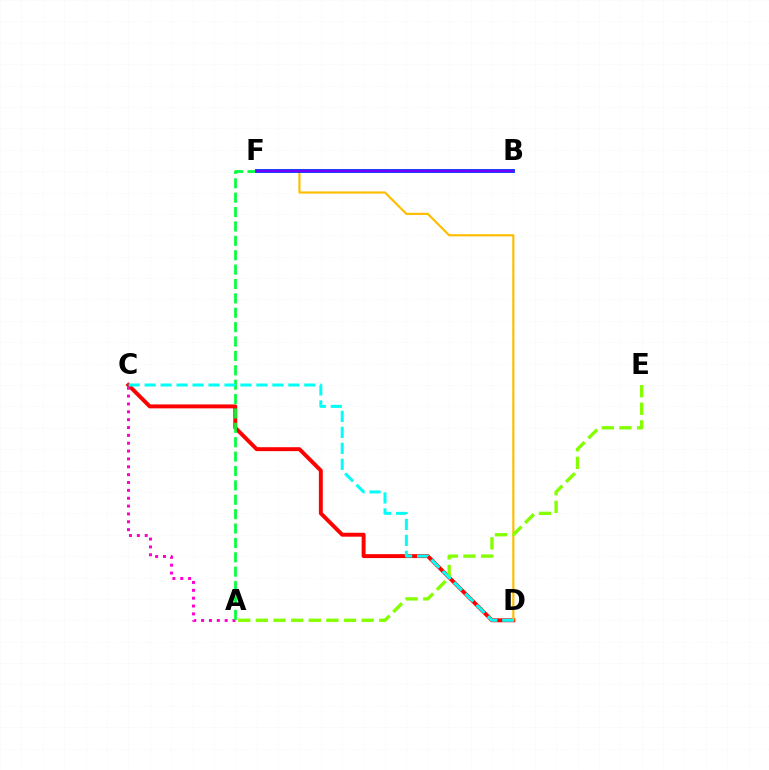{('C', 'D'): [{'color': '#ff0000', 'line_style': 'solid', 'thickness': 2.83}, {'color': '#00fff6', 'line_style': 'dashed', 'thickness': 2.17}], ('A', 'C'): [{'color': '#ff00cf', 'line_style': 'dotted', 'thickness': 2.13}], ('A', 'F'): [{'color': '#00ff39', 'line_style': 'dashed', 'thickness': 1.95}], ('D', 'F'): [{'color': '#ffbd00', 'line_style': 'solid', 'thickness': 1.56}], ('B', 'F'): [{'color': '#004bff', 'line_style': 'solid', 'thickness': 2.82}, {'color': '#7200ff', 'line_style': 'solid', 'thickness': 1.77}], ('A', 'E'): [{'color': '#84ff00', 'line_style': 'dashed', 'thickness': 2.39}]}